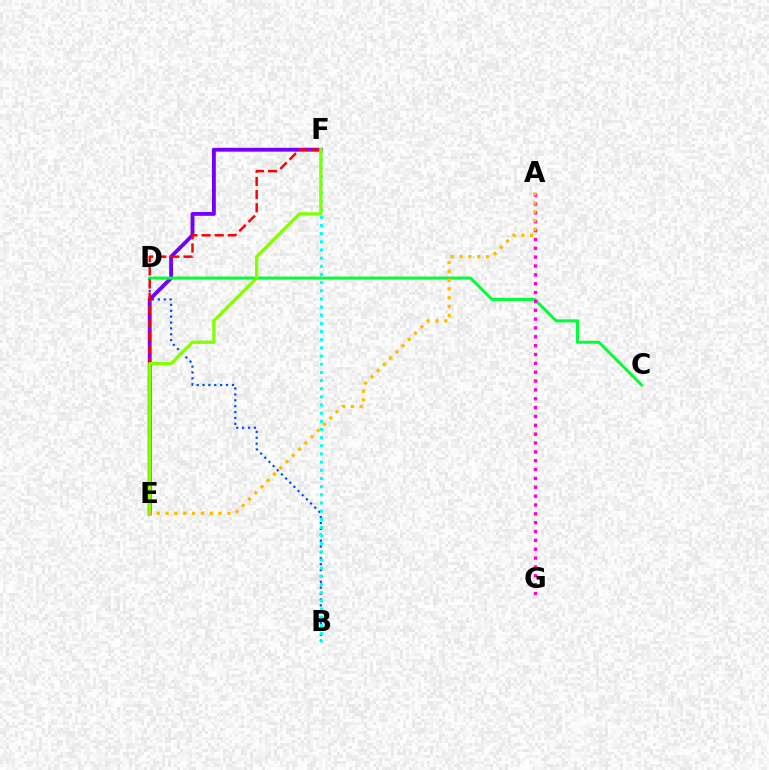{('B', 'D'): [{'color': '#004bff', 'line_style': 'dotted', 'thickness': 1.6}], ('E', 'F'): [{'color': '#7200ff', 'line_style': 'solid', 'thickness': 2.77}, {'color': '#ff0000', 'line_style': 'dashed', 'thickness': 1.78}, {'color': '#84ff00', 'line_style': 'solid', 'thickness': 2.36}], ('C', 'D'): [{'color': '#00ff39', 'line_style': 'solid', 'thickness': 2.15}], ('B', 'F'): [{'color': '#00fff6', 'line_style': 'dotted', 'thickness': 2.22}], ('A', 'G'): [{'color': '#ff00cf', 'line_style': 'dotted', 'thickness': 2.4}], ('A', 'E'): [{'color': '#ffbd00', 'line_style': 'dotted', 'thickness': 2.4}]}